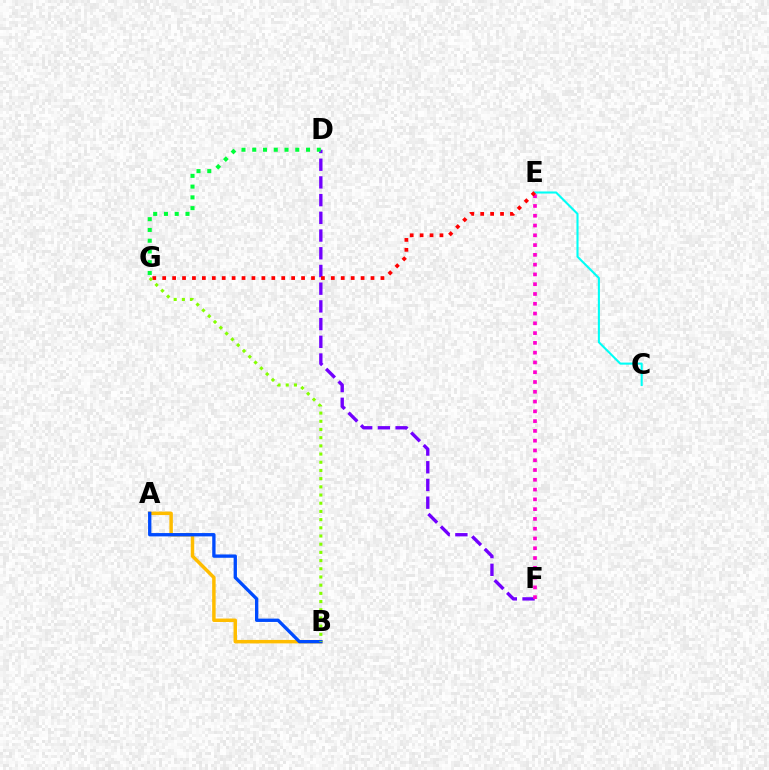{('C', 'E'): [{'color': '#00fff6', 'line_style': 'solid', 'thickness': 1.5}], ('D', 'F'): [{'color': '#7200ff', 'line_style': 'dashed', 'thickness': 2.41}], ('E', 'F'): [{'color': '#ff00cf', 'line_style': 'dotted', 'thickness': 2.66}], ('A', 'B'): [{'color': '#ffbd00', 'line_style': 'solid', 'thickness': 2.5}, {'color': '#004bff', 'line_style': 'solid', 'thickness': 2.4}], ('E', 'G'): [{'color': '#ff0000', 'line_style': 'dotted', 'thickness': 2.7}], ('D', 'G'): [{'color': '#00ff39', 'line_style': 'dotted', 'thickness': 2.92}], ('B', 'G'): [{'color': '#84ff00', 'line_style': 'dotted', 'thickness': 2.23}]}